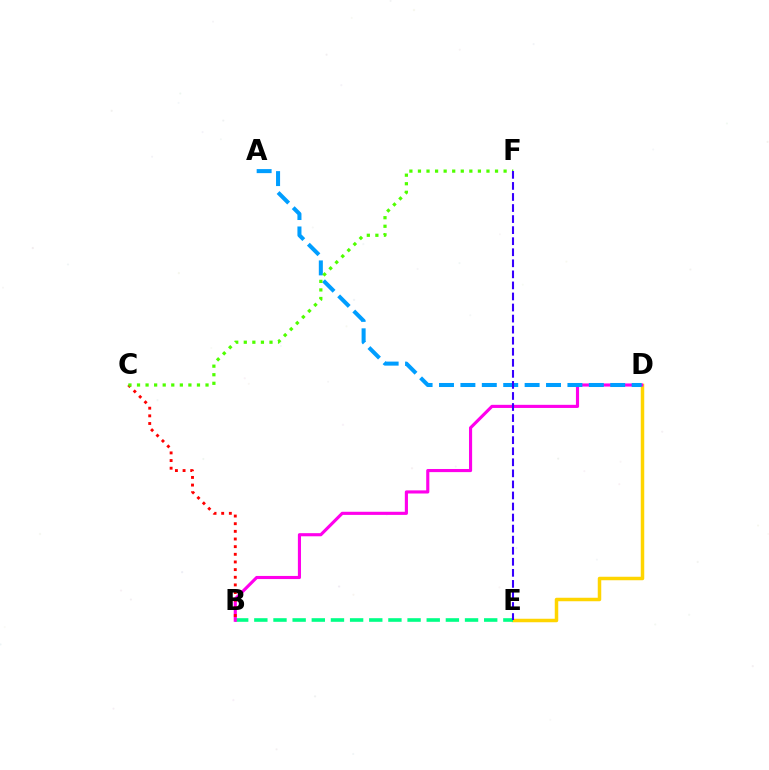{('D', 'E'): [{'color': '#ffd500', 'line_style': 'solid', 'thickness': 2.51}], ('B', 'E'): [{'color': '#00ff86', 'line_style': 'dashed', 'thickness': 2.6}], ('B', 'D'): [{'color': '#ff00ed', 'line_style': 'solid', 'thickness': 2.25}], ('B', 'C'): [{'color': '#ff0000', 'line_style': 'dotted', 'thickness': 2.08}], ('A', 'D'): [{'color': '#009eff', 'line_style': 'dashed', 'thickness': 2.91}], ('C', 'F'): [{'color': '#4fff00', 'line_style': 'dotted', 'thickness': 2.33}], ('E', 'F'): [{'color': '#3700ff', 'line_style': 'dashed', 'thickness': 1.5}]}